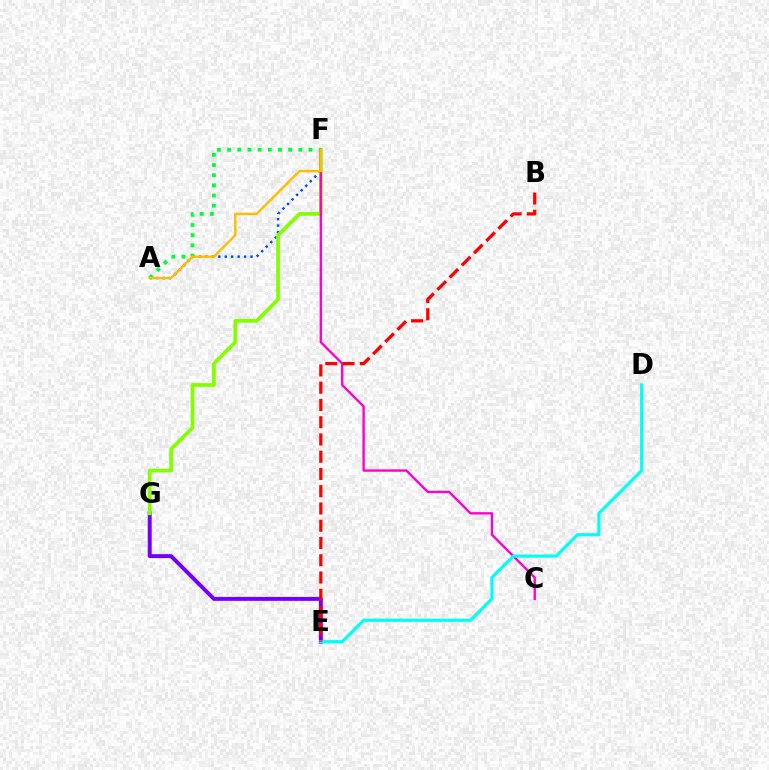{('A', 'F'): [{'color': '#004bff', 'line_style': 'dotted', 'thickness': 1.75}, {'color': '#00ff39', 'line_style': 'dotted', 'thickness': 2.76}, {'color': '#ffbd00', 'line_style': 'solid', 'thickness': 1.72}], ('E', 'G'): [{'color': '#7200ff', 'line_style': 'solid', 'thickness': 2.85}], ('F', 'G'): [{'color': '#84ff00', 'line_style': 'solid', 'thickness': 2.69}], ('C', 'F'): [{'color': '#ff00cf', 'line_style': 'solid', 'thickness': 1.71}], ('D', 'E'): [{'color': '#00fff6', 'line_style': 'solid', 'thickness': 2.27}], ('B', 'E'): [{'color': '#ff0000', 'line_style': 'dashed', 'thickness': 2.34}]}